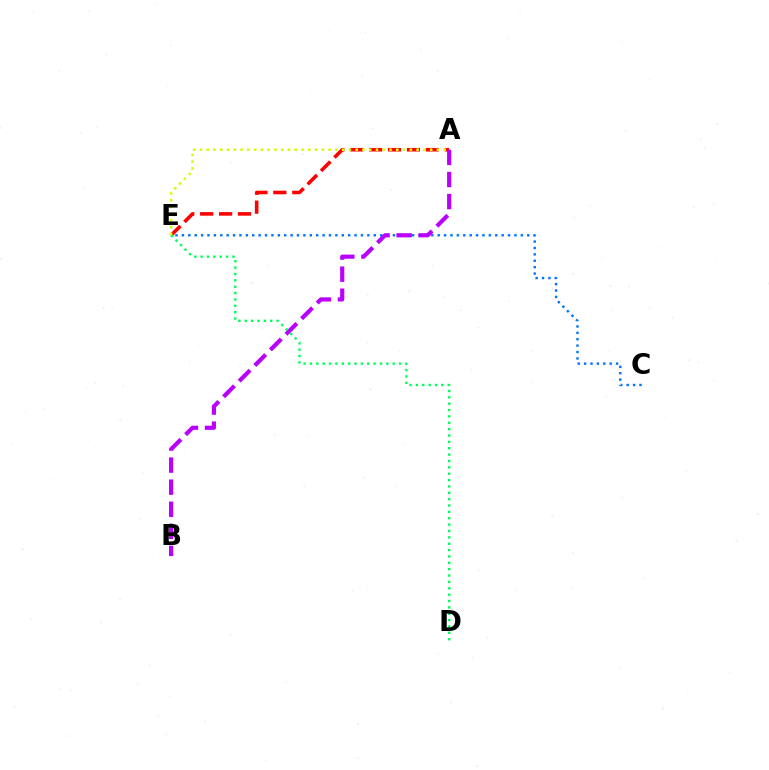{('C', 'E'): [{'color': '#0074ff', 'line_style': 'dotted', 'thickness': 1.74}], ('A', 'E'): [{'color': '#ff0000', 'line_style': 'dashed', 'thickness': 2.57}, {'color': '#d1ff00', 'line_style': 'dotted', 'thickness': 1.84}], ('A', 'B'): [{'color': '#b900ff', 'line_style': 'dashed', 'thickness': 3.0}], ('D', 'E'): [{'color': '#00ff5c', 'line_style': 'dotted', 'thickness': 1.73}]}